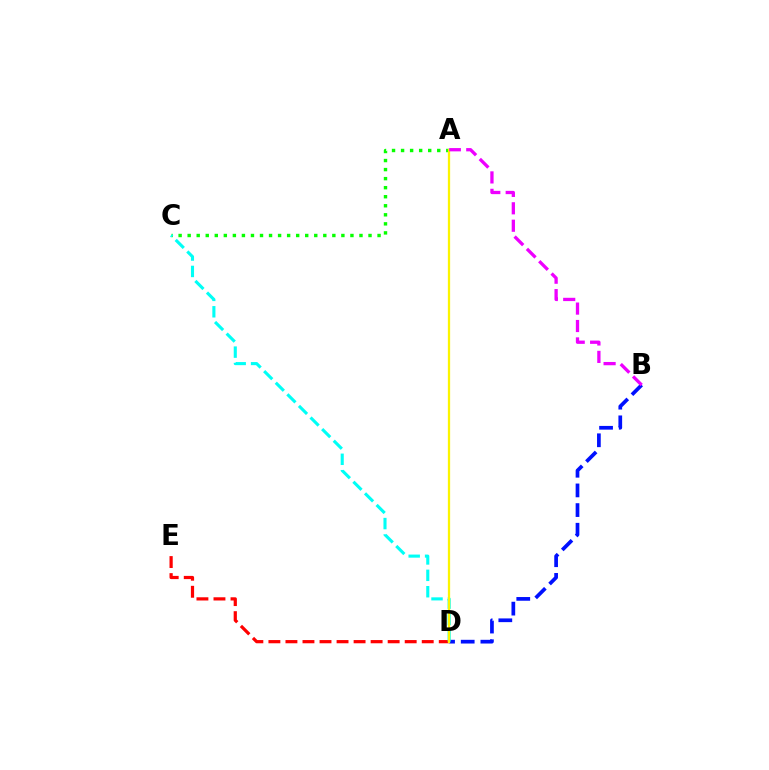{('A', 'C'): [{'color': '#08ff00', 'line_style': 'dotted', 'thickness': 2.46}], ('D', 'E'): [{'color': '#ff0000', 'line_style': 'dashed', 'thickness': 2.31}], ('B', 'D'): [{'color': '#0010ff', 'line_style': 'dashed', 'thickness': 2.67}], ('C', 'D'): [{'color': '#00fff6', 'line_style': 'dashed', 'thickness': 2.23}], ('A', 'D'): [{'color': '#fcf500', 'line_style': 'solid', 'thickness': 1.64}], ('A', 'B'): [{'color': '#ee00ff', 'line_style': 'dashed', 'thickness': 2.37}]}